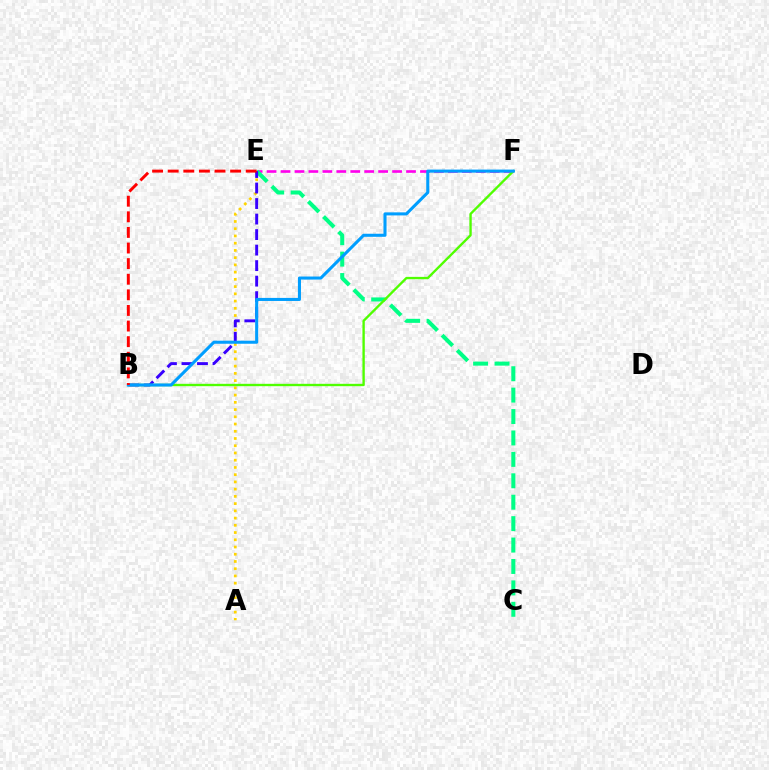{('E', 'F'): [{'color': '#ff00ed', 'line_style': 'dashed', 'thickness': 1.89}], ('A', 'E'): [{'color': '#ffd500', 'line_style': 'dotted', 'thickness': 1.97}], ('C', 'E'): [{'color': '#00ff86', 'line_style': 'dashed', 'thickness': 2.91}], ('B', 'E'): [{'color': '#3700ff', 'line_style': 'dashed', 'thickness': 2.11}, {'color': '#ff0000', 'line_style': 'dashed', 'thickness': 2.12}], ('B', 'F'): [{'color': '#4fff00', 'line_style': 'solid', 'thickness': 1.7}, {'color': '#009eff', 'line_style': 'solid', 'thickness': 2.2}]}